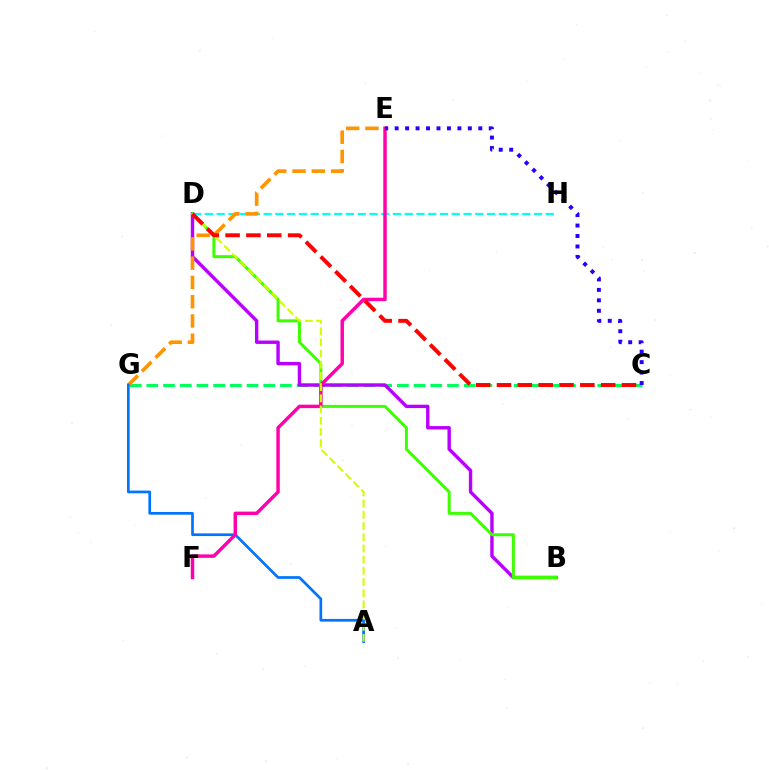{('C', 'G'): [{'color': '#00ff5c', 'line_style': 'dashed', 'thickness': 2.27}], ('B', 'D'): [{'color': '#b900ff', 'line_style': 'solid', 'thickness': 2.45}, {'color': '#3dff00', 'line_style': 'solid', 'thickness': 2.16}], ('D', 'H'): [{'color': '#00fff6', 'line_style': 'dashed', 'thickness': 1.6}], ('E', 'G'): [{'color': '#ff9400', 'line_style': 'dashed', 'thickness': 2.62}], ('A', 'G'): [{'color': '#0074ff', 'line_style': 'solid', 'thickness': 1.94}], ('E', 'F'): [{'color': '#ff00ac', 'line_style': 'solid', 'thickness': 2.49}], ('A', 'D'): [{'color': '#d1ff00', 'line_style': 'dashed', 'thickness': 1.52}], ('C', 'E'): [{'color': '#2500ff', 'line_style': 'dotted', 'thickness': 2.84}], ('C', 'D'): [{'color': '#ff0000', 'line_style': 'dashed', 'thickness': 2.83}]}